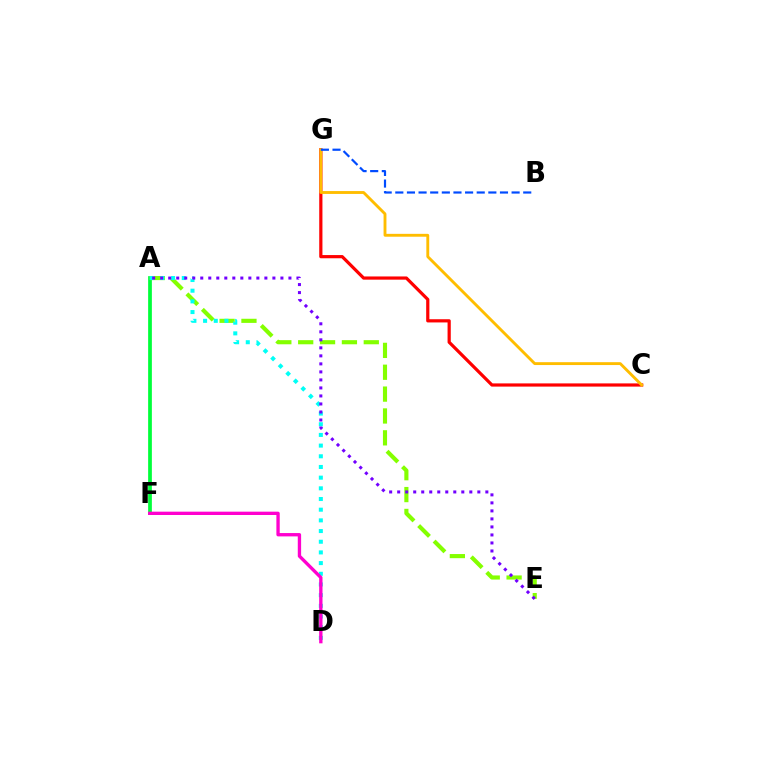{('C', 'G'): [{'color': '#ff0000', 'line_style': 'solid', 'thickness': 2.31}, {'color': '#ffbd00', 'line_style': 'solid', 'thickness': 2.07}], ('A', 'F'): [{'color': '#00ff39', 'line_style': 'solid', 'thickness': 2.68}], ('A', 'E'): [{'color': '#84ff00', 'line_style': 'dashed', 'thickness': 2.97}, {'color': '#7200ff', 'line_style': 'dotted', 'thickness': 2.18}], ('A', 'D'): [{'color': '#00fff6', 'line_style': 'dotted', 'thickness': 2.9}], ('B', 'G'): [{'color': '#004bff', 'line_style': 'dashed', 'thickness': 1.58}], ('D', 'F'): [{'color': '#ff00cf', 'line_style': 'solid', 'thickness': 2.4}]}